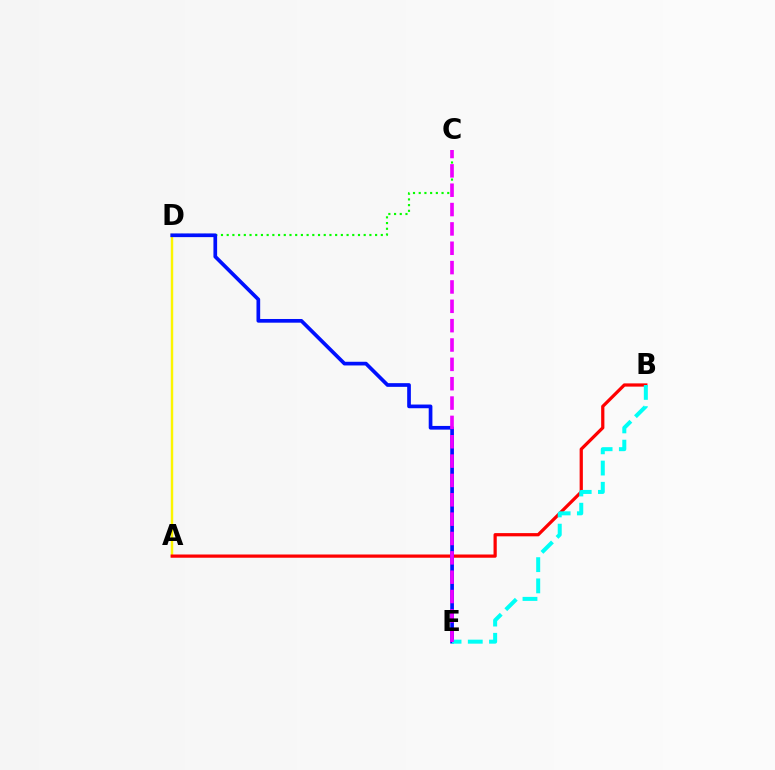{('A', 'D'): [{'color': '#fcf500', 'line_style': 'solid', 'thickness': 1.75}], ('C', 'D'): [{'color': '#08ff00', 'line_style': 'dotted', 'thickness': 1.55}], ('A', 'B'): [{'color': '#ff0000', 'line_style': 'solid', 'thickness': 2.33}], ('D', 'E'): [{'color': '#0010ff', 'line_style': 'solid', 'thickness': 2.66}], ('B', 'E'): [{'color': '#00fff6', 'line_style': 'dashed', 'thickness': 2.88}], ('C', 'E'): [{'color': '#ee00ff', 'line_style': 'dashed', 'thickness': 2.63}]}